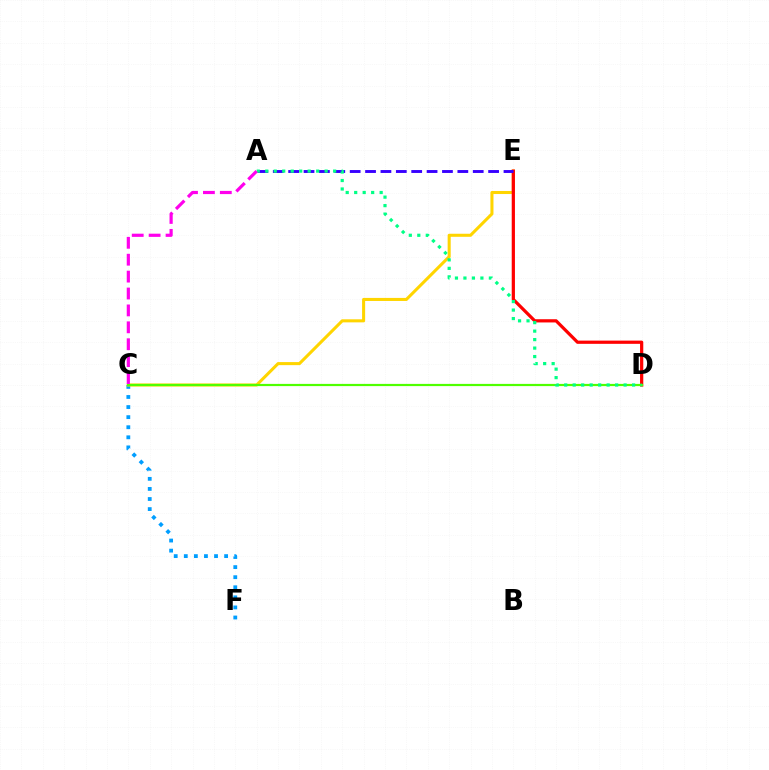{('C', 'F'): [{'color': '#009eff', 'line_style': 'dotted', 'thickness': 2.74}], ('C', 'E'): [{'color': '#ffd500', 'line_style': 'solid', 'thickness': 2.2}], ('D', 'E'): [{'color': '#ff0000', 'line_style': 'solid', 'thickness': 2.32}], ('A', 'E'): [{'color': '#3700ff', 'line_style': 'dashed', 'thickness': 2.09}], ('C', 'D'): [{'color': '#4fff00', 'line_style': 'solid', 'thickness': 1.59}], ('A', 'D'): [{'color': '#00ff86', 'line_style': 'dotted', 'thickness': 2.31}], ('A', 'C'): [{'color': '#ff00ed', 'line_style': 'dashed', 'thickness': 2.3}]}